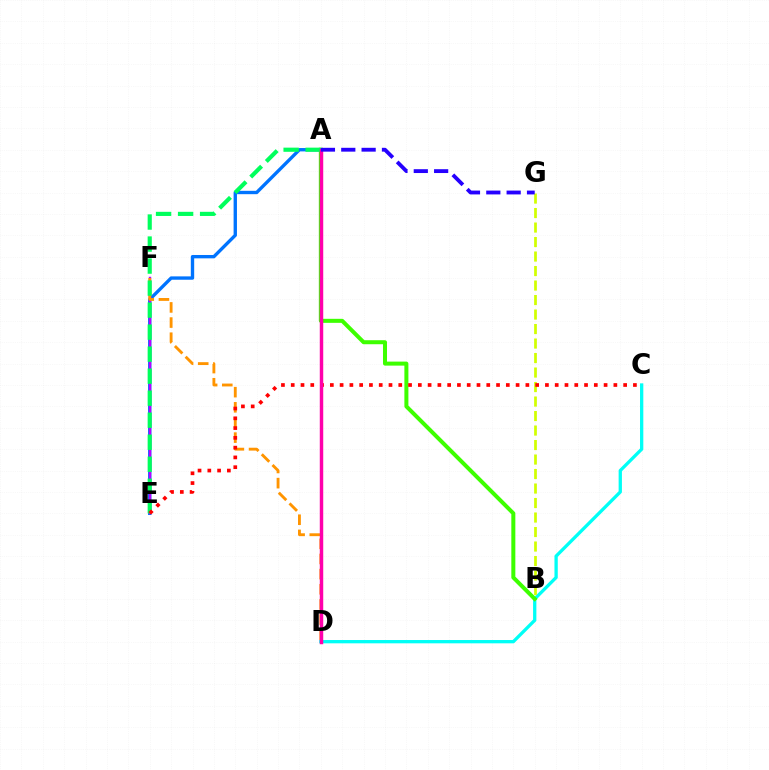{('C', 'D'): [{'color': '#00fff6', 'line_style': 'solid', 'thickness': 2.37}], ('A', 'E'): [{'color': '#0074ff', 'line_style': 'solid', 'thickness': 2.42}, {'color': '#00ff5c', 'line_style': 'dashed', 'thickness': 2.99}], ('A', 'B'): [{'color': '#3dff00', 'line_style': 'solid', 'thickness': 2.89}], ('E', 'F'): [{'color': '#b900ff', 'line_style': 'solid', 'thickness': 1.73}], ('D', 'F'): [{'color': '#ff9400', 'line_style': 'dashed', 'thickness': 2.06}], ('B', 'G'): [{'color': '#d1ff00', 'line_style': 'dashed', 'thickness': 1.97}], ('C', 'E'): [{'color': '#ff0000', 'line_style': 'dotted', 'thickness': 2.66}], ('A', 'D'): [{'color': '#ff00ac', 'line_style': 'solid', 'thickness': 2.49}], ('A', 'G'): [{'color': '#2500ff', 'line_style': 'dashed', 'thickness': 2.76}]}